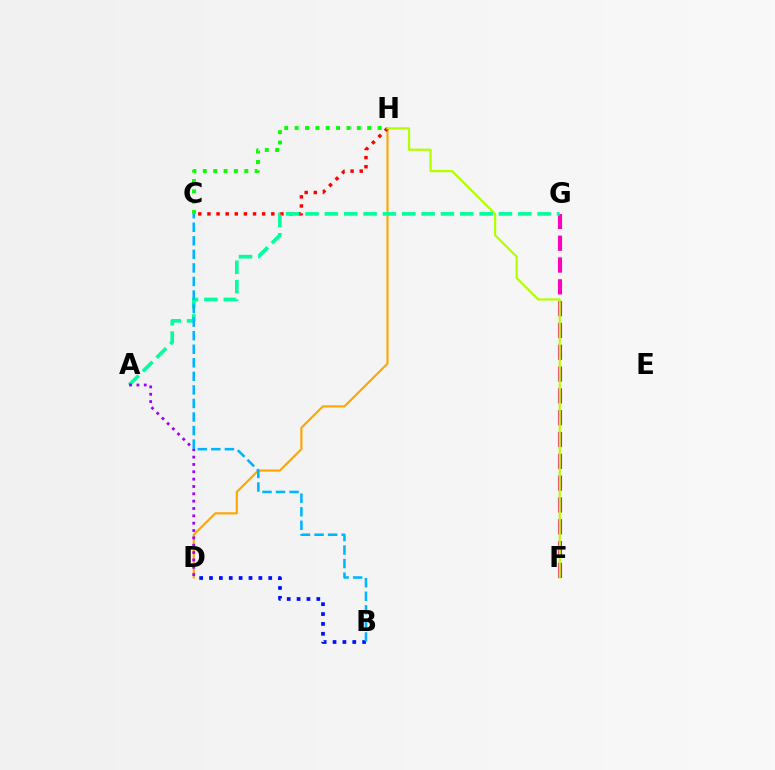{('F', 'G'): [{'color': '#ff00bd', 'line_style': 'dashed', 'thickness': 2.96}], ('D', 'H'): [{'color': '#ffa500', 'line_style': 'solid', 'thickness': 1.54}], ('C', 'H'): [{'color': '#ff0000', 'line_style': 'dotted', 'thickness': 2.48}, {'color': '#08ff00', 'line_style': 'dotted', 'thickness': 2.82}], ('F', 'H'): [{'color': '#b3ff00', 'line_style': 'solid', 'thickness': 1.61}], ('A', 'G'): [{'color': '#00ff9d', 'line_style': 'dashed', 'thickness': 2.63}], ('B', 'D'): [{'color': '#0010ff', 'line_style': 'dotted', 'thickness': 2.68}], ('A', 'D'): [{'color': '#9b00ff', 'line_style': 'dotted', 'thickness': 2.0}], ('B', 'C'): [{'color': '#00b5ff', 'line_style': 'dashed', 'thickness': 1.84}]}